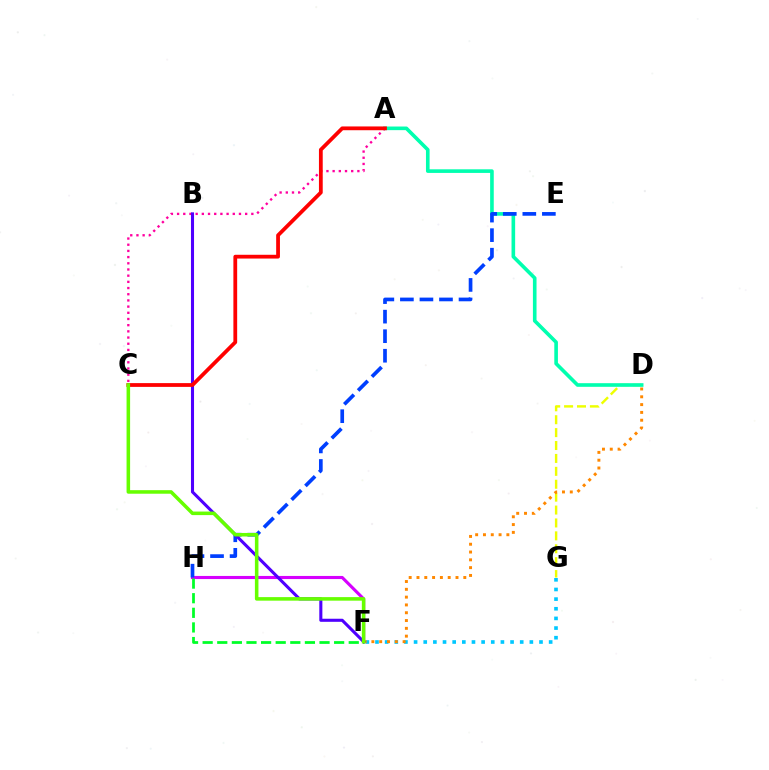{('D', 'G'): [{'color': '#eeff00', 'line_style': 'dashed', 'thickness': 1.75}], ('F', 'G'): [{'color': '#00c7ff', 'line_style': 'dotted', 'thickness': 2.62}], ('A', 'D'): [{'color': '#00ffaf', 'line_style': 'solid', 'thickness': 2.61}], ('F', 'H'): [{'color': '#d600ff', 'line_style': 'solid', 'thickness': 2.24}, {'color': '#00ff27', 'line_style': 'dashed', 'thickness': 1.98}], ('A', 'C'): [{'color': '#ff00a0', 'line_style': 'dotted', 'thickness': 1.68}, {'color': '#ff0000', 'line_style': 'solid', 'thickness': 2.72}], ('D', 'F'): [{'color': '#ff8800', 'line_style': 'dotted', 'thickness': 2.12}], ('E', 'H'): [{'color': '#003fff', 'line_style': 'dashed', 'thickness': 2.66}], ('B', 'F'): [{'color': '#4f00ff', 'line_style': 'solid', 'thickness': 2.21}], ('C', 'F'): [{'color': '#66ff00', 'line_style': 'solid', 'thickness': 2.55}]}